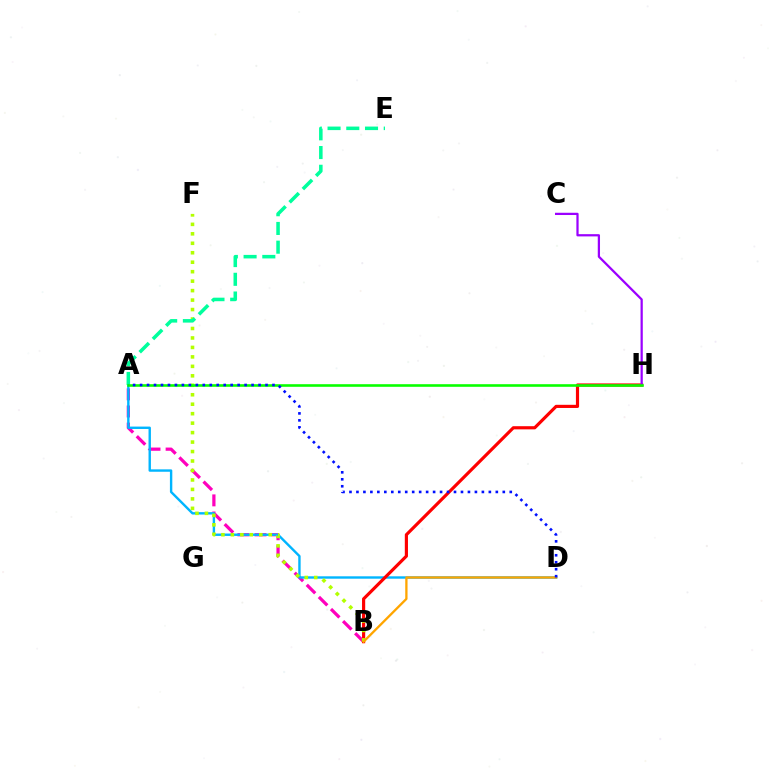{('A', 'B'): [{'color': '#ff00bd', 'line_style': 'dashed', 'thickness': 2.32}], ('A', 'D'): [{'color': '#00b5ff', 'line_style': 'solid', 'thickness': 1.73}, {'color': '#0010ff', 'line_style': 'dotted', 'thickness': 1.89}], ('B', 'H'): [{'color': '#ff0000', 'line_style': 'solid', 'thickness': 2.28}], ('B', 'F'): [{'color': '#b3ff00', 'line_style': 'dotted', 'thickness': 2.57}], ('A', 'E'): [{'color': '#00ff9d', 'line_style': 'dashed', 'thickness': 2.54}], ('C', 'H'): [{'color': '#9b00ff', 'line_style': 'solid', 'thickness': 1.62}], ('B', 'D'): [{'color': '#ffa500', 'line_style': 'solid', 'thickness': 1.66}], ('A', 'H'): [{'color': '#08ff00', 'line_style': 'solid', 'thickness': 1.88}]}